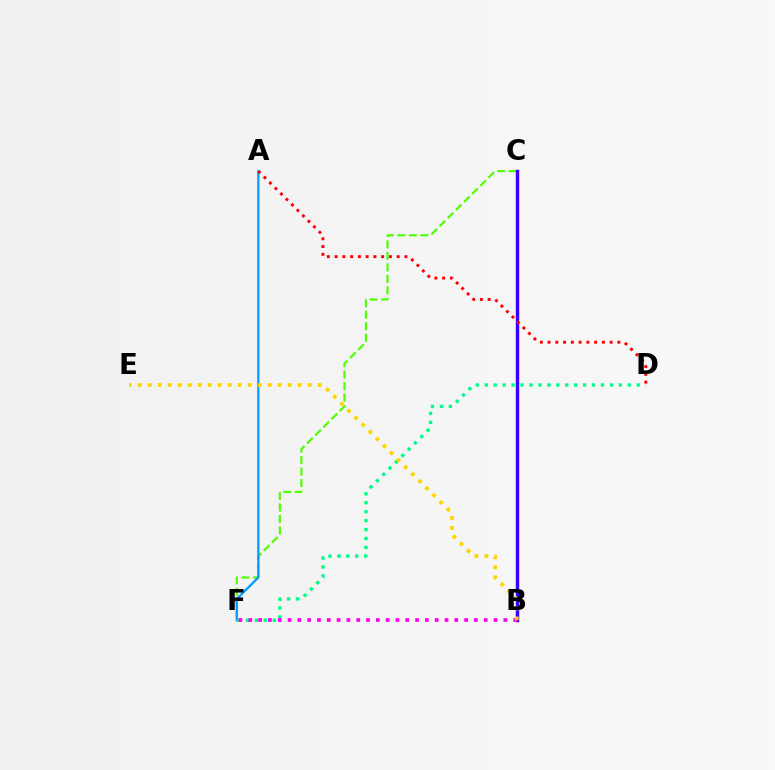{('C', 'F'): [{'color': '#4fff00', 'line_style': 'dashed', 'thickness': 1.56}], ('A', 'F'): [{'color': '#009eff', 'line_style': 'solid', 'thickness': 1.64}], ('B', 'C'): [{'color': '#3700ff', 'line_style': 'solid', 'thickness': 2.46}], ('A', 'D'): [{'color': '#ff0000', 'line_style': 'dotted', 'thickness': 2.11}], ('D', 'F'): [{'color': '#00ff86', 'line_style': 'dotted', 'thickness': 2.43}], ('B', 'F'): [{'color': '#ff00ed', 'line_style': 'dotted', 'thickness': 2.67}], ('B', 'E'): [{'color': '#ffd500', 'line_style': 'dotted', 'thickness': 2.72}]}